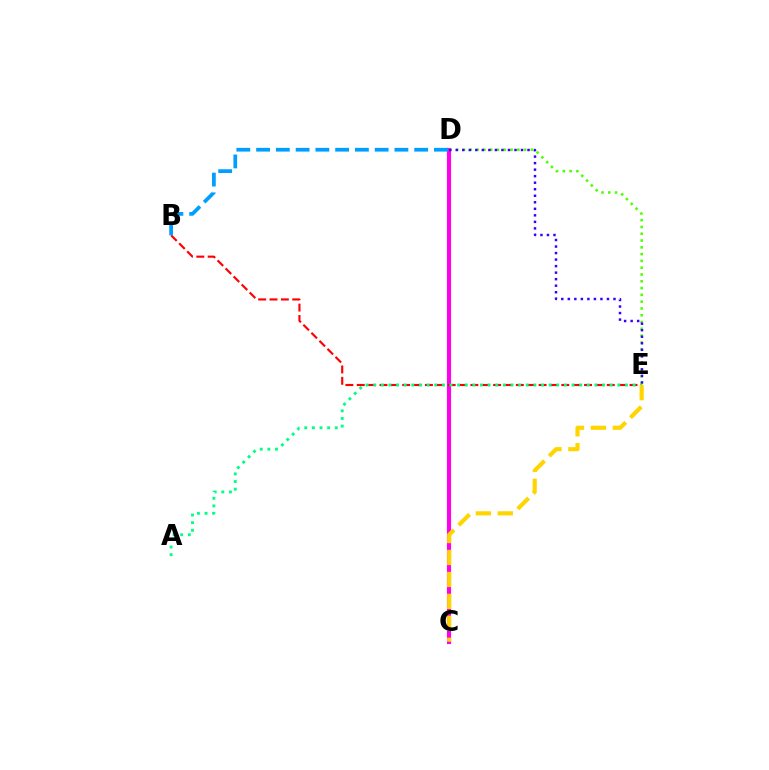{('C', 'D'): [{'color': '#ff00ed', 'line_style': 'solid', 'thickness': 2.96}], ('B', 'E'): [{'color': '#ff0000', 'line_style': 'dashed', 'thickness': 1.54}], ('B', 'D'): [{'color': '#009eff', 'line_style': 'dashed', 'thickness': 2.68}], ('D', 'E'): [{'color': '#4fff00', 'line_style': 'dotted', 'thickness': 1.85}, {'color': '#3700ff', 'line_style': 'dotted', 'thickness': 1.77}], ('A', 'E'): [{'color': '#00ff86', 'line_style': 'dotted', 'thickness': 2.07}], ('C', 'E'): [{'color': '#ffd500', 'line_style': 'dashed', 'thickness': 2.98}]}